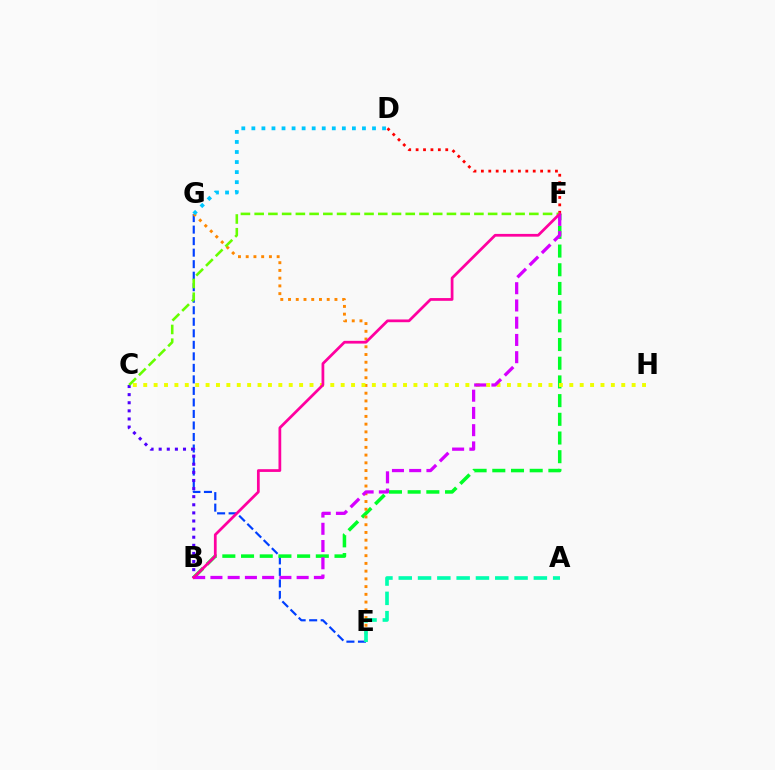{('E', 'G'): [{'color': '#003fff', 'line_style': 'dashed', 'thickness': 1.57}, {'color': '#ff8800', 'line_style': 'dotted', 'thickness': 2.1}], ('B', 'F'): [{'color': '#00ff27', 'line_style': 'dashed', 'thickness': 2.54}, {'color': '#d600ff', 'line_style': 'dashed', 'thickness': 2.34}, {'color': '#ff00a0', 'line_style': 'solid', 'thickness': 1.98}], ('B', 'C'): [{'color': '#4f00ff', 'line_style': 'dotted', 'thickness': 2.2}], ('C', 'H'): [{'color': '#eeff00', 'line_style': 'dotted', 'thickness': 2.82}], ('D', 'F'): [{'color': '#ff0000', 'line_style': 'dotted', 'thickness': 2.01}], ('A', 'E'): [{'color': '#00ffaf', 'line_style': 'dashed', 'thickness': 2.62}], ('D', 'G'): [{'color': '#00c7ff', 'line_style': 'dotted', 'thickness': 2.73}], ('C', 'F'): [{'color': '#66ff00', 'line_style': 'dashed', 'thickness': 1.87}]}